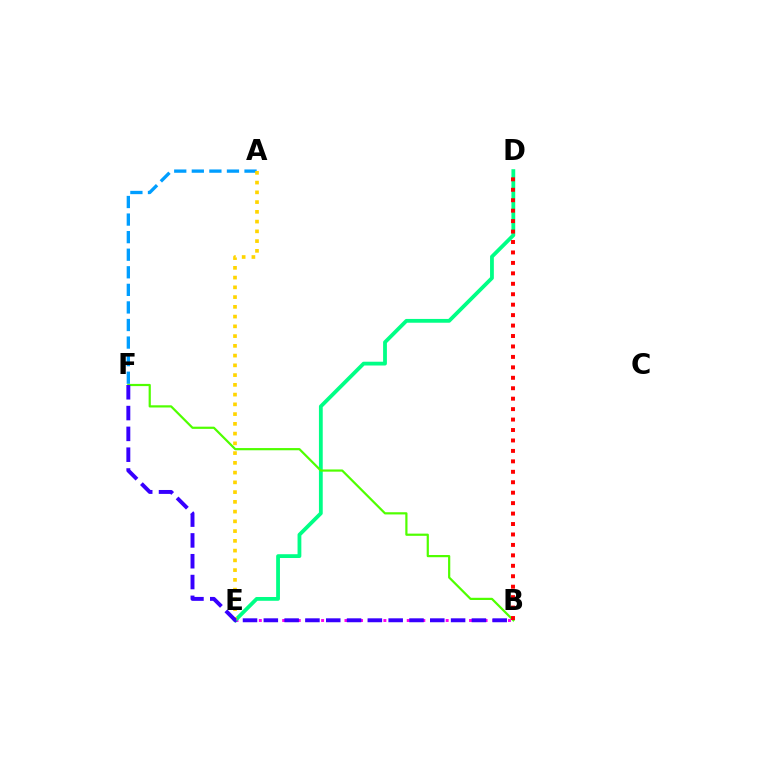{('B', 'E'): [{'color': '#ff00ed', 'line_style': 'dotted', 'thickness': 2.12}], ('D', 'E'): [{'color': '#00ff86', 'line_style': 'solid', 'thickness': 2.73}], ('A', 'F'): [{'color': '#009eff', 'line_style': 'dashed', 'thickness': 2.39}], ('B', 'F'): [{'color': '#4fff00', 'line_style': 'solid', 'thickness': 1.59}, {'color': '#3700ff', 'line_style': 'dashed', 'thickness': 2.83}], ('B', 'D'): [{'color': '#ff0000', 'line_style': 'dotted', 'thickness': 2.84}], ('A', 'E'): [{'color': '#ffd500', 'line_style': 'dotted', 'thickness': 2.65}]}